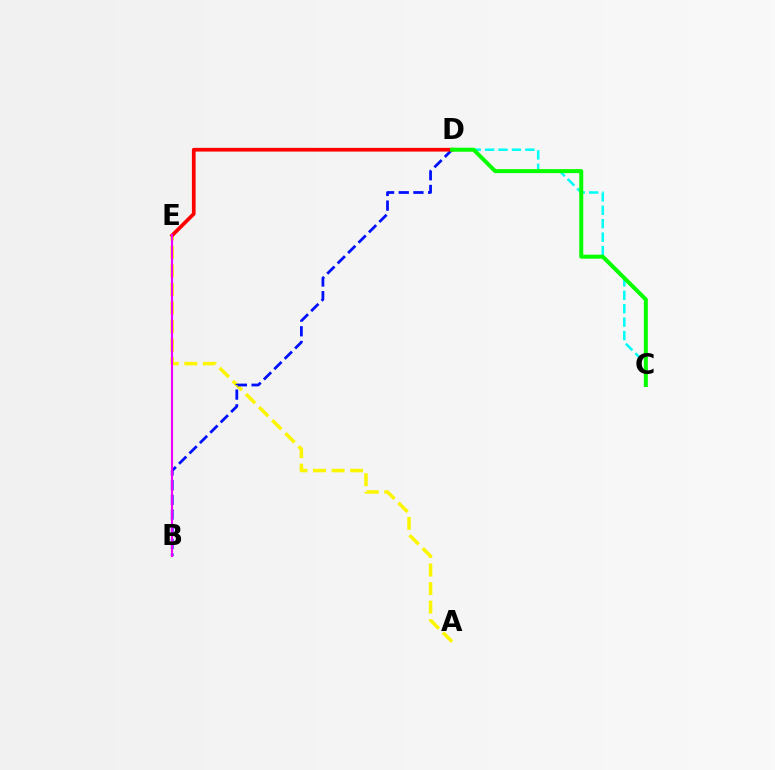{('A', 'E'): [{'color': '#fcf500', 'line_style': 'dashed', 'thickness': 2.52}], ('B', 'D'): [{'color': '#0010ff', 'line_style': 'dashed', 'thickness': 1.99}], ('C', 'D'): [{'color': '#00fff6', 'line_style': 'dashed', 'thickness': 1.82}, {'color': '#08ff00', 'line_style': 'solid', 'thickness': 2.89}], ('D', 'E'): [{'color': '#ff0000', 'line_style': 'solid', 'thickness': 2.67}], ('B', 'E'): [{'color': '#ee00ff', 'line_style': 'solid', 'thickness': 1.51}]}